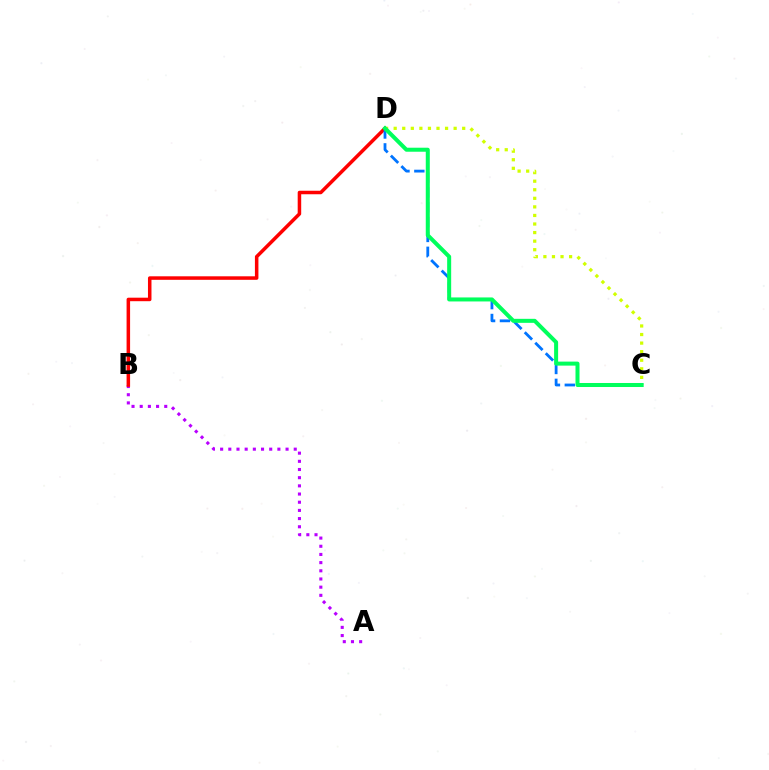{('A', 'B'): [{'color': '#b900ff', 'line_style': 'dotted', 'thickness': 2.22}], ('B', 'D'): [{'color': '#ff0000', 'line_style': 'solid', 'thickness': 2.53}], ('C', 'D'): [{'color': '#0074ff', 'line_style': 'dashed', 'thickness': 2.02}, {'color': '#d1ff00', 'line_style': 'dotted', 'thickness': 2.33}, {'color': '#00ff5c', 'line_style': 'solid', 'thickness': 2.89}]}